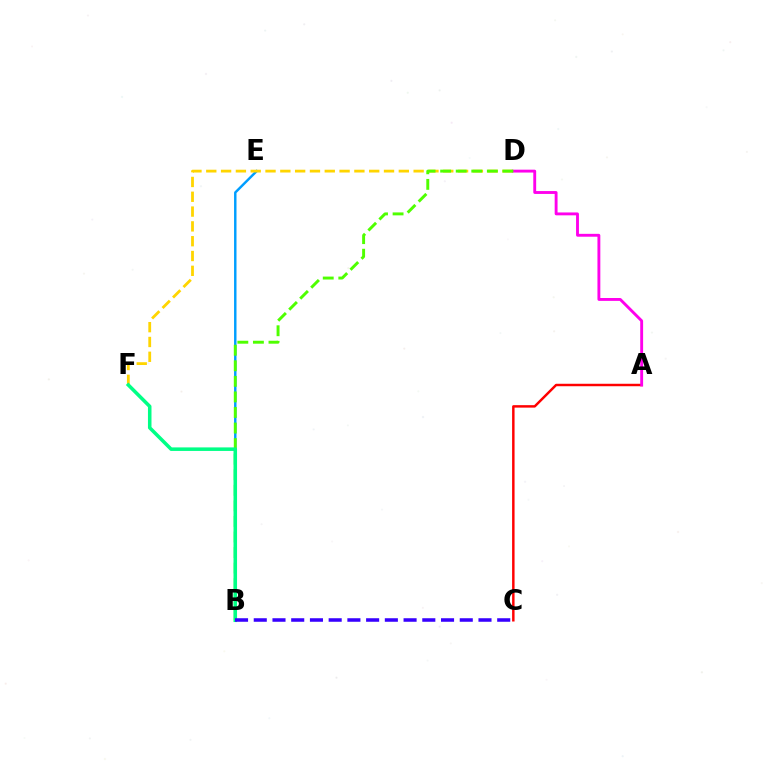{('B', 'E'): [{'color': '#009eff', 'line_style': 'solid', 'thickness': 1.76}], ('A', 'C'): [{'color': '#ff0000', 'line_style': 'solid', 'thickness': 1.77}], ('D', 'F'): [{'color': '#ffd500', 'line_style': 'dashed', 'thickness': 2.01}], ('A', 'D'): [{'color': '#ff00ed', 'line_style': 'solid', 'thickness': 2.07}], ('B', 'D'): [{'color': '#4fff00', 'line_style': 'dashed', 'thickness': 2.11}], ('B', 'F'): [{'color': '#00ff86', 'line_style': 'solid', 'thickness': 2.55}], ('B', 'C'): [{'color': '#3700ff', 'line_style': 'dashed', 'thickness': 2.54}]}